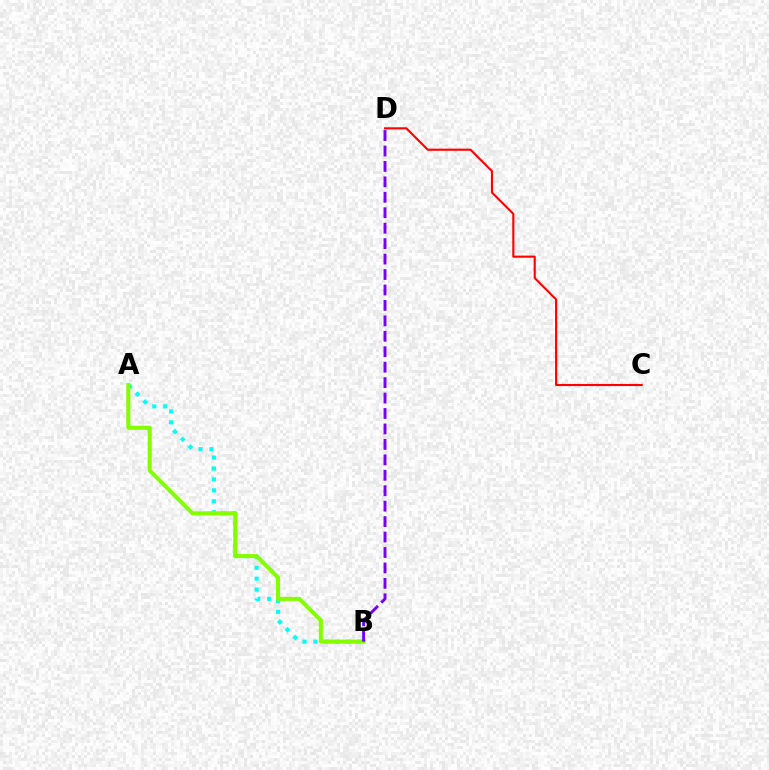{('A', 'B'): [{'color': '#00fff6', 'line_style': 'dotted', 'thickness': 2.97}, {'color': '#84ff00', 'line_style': 'solid', 'thickness': 2.94}], ('C', 'D'): [{'color': '#ff0000', 'line_style': 'solid', 'thickness': 1.52}], ('B', 'D'): [{'color': '#7200ff', 'line_style': 'dashed', 'thickness': 2.1}]}